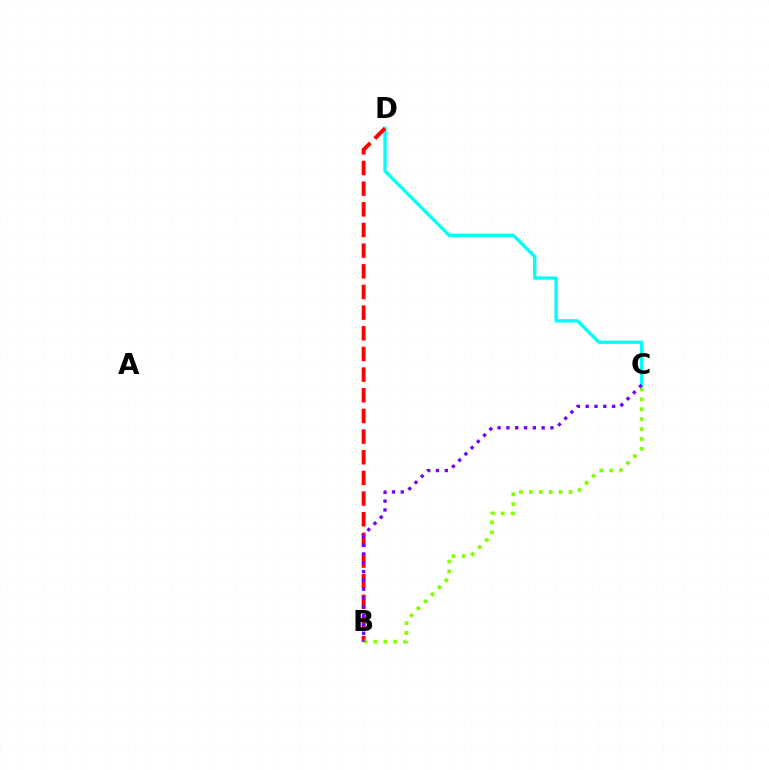{('C', 'D'): [{'color': '#00fff6', 'line_style': 'solid', 'thickness': 2.39}], ('B', 'D'): [{'color': '#ff0000', 'line_style': 'dashed', 'thickness': 2.81}], ('B', 'C'): [{'color': '#84ff00', 'line_style': 'dotted', 'thickness': 2.69}, {'color': '#7200ff', 'line_style': 'dotted', 'thickness': 2.39}]}